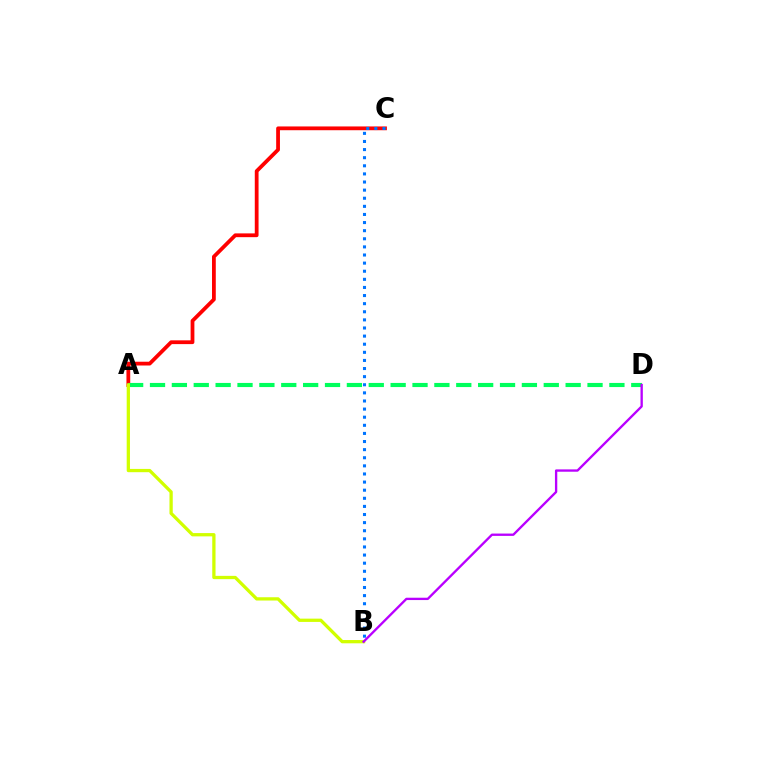{('A', 'C'): [{'color': '#ff0000', 'line_style': 'solid', 'thickness': 2.72}], ('A', 'D'): [{'color': '#00ff5c', 'line_style': 'dashed', 'thickness': 2.97}], ('A', 'B'): [{'color': '#d1ff00', 'line_style': 'solid', 'thickness': 2.36}], ('B', 'C'): [{'color': '#0074ff', 'line_style': 'dotted', 'thickness': 2.2}], ('B', 'D'): [{'color': '#b900ff', 'line_style': 'solid', 'thickness': 1.68}]}